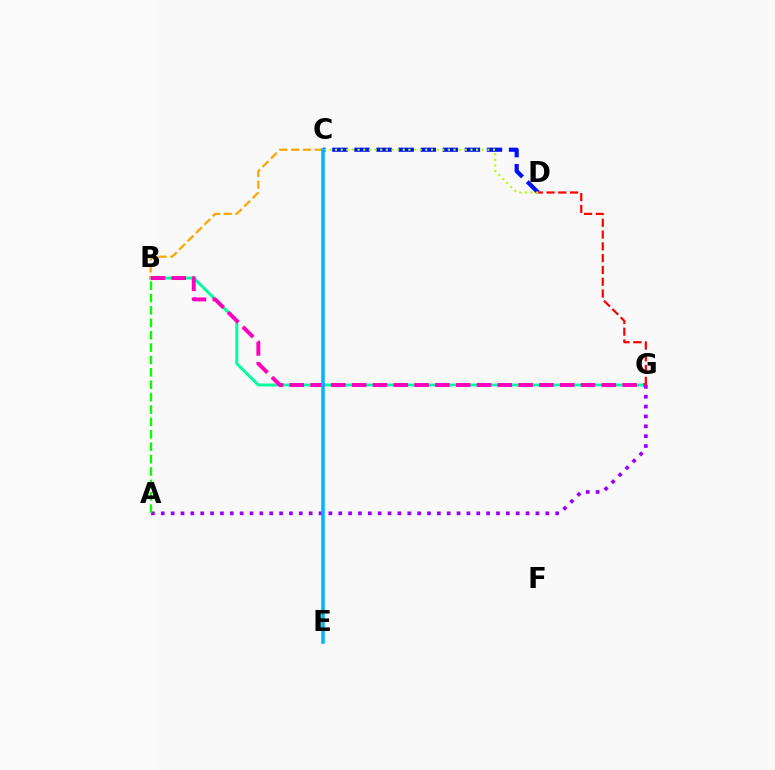{('B', 'G'): [{'color': '#00ff9d', 'line_style': 'solid', 'thickness': 2.12}, {'color': '#ff00bd', 'line_style': 'dashed', 'thickness': 2.83}], ('A', 'G'): [{'color': '#9b00ff', 'line_style': 'dotted', 'thickness': 2.68}], ('A', 'B'): [{'color': '#08ff00', 'line_style': 'dashed', 'thickness': 1.68}], ('C', 'D'): [{'color': '#0010ff', 'line_style': 'dashed', 'thickness': 3.0}, {'color': '#b3ff00', 'line_style': 'dotted', 'thickness': 1.53}], ('B', 'C'): [{'color': '#ffa500', 'line_style': 'dashed', 'thickness': 1.61}], ('C', 'E'): [{'color': '#00b5ff', 'line_style': 'solid', 'thickness': 2.55}], ('D', 'G'): [{'color': '#ff0000', 'line_style': 'dashed', 'thickness': 1.6}]}